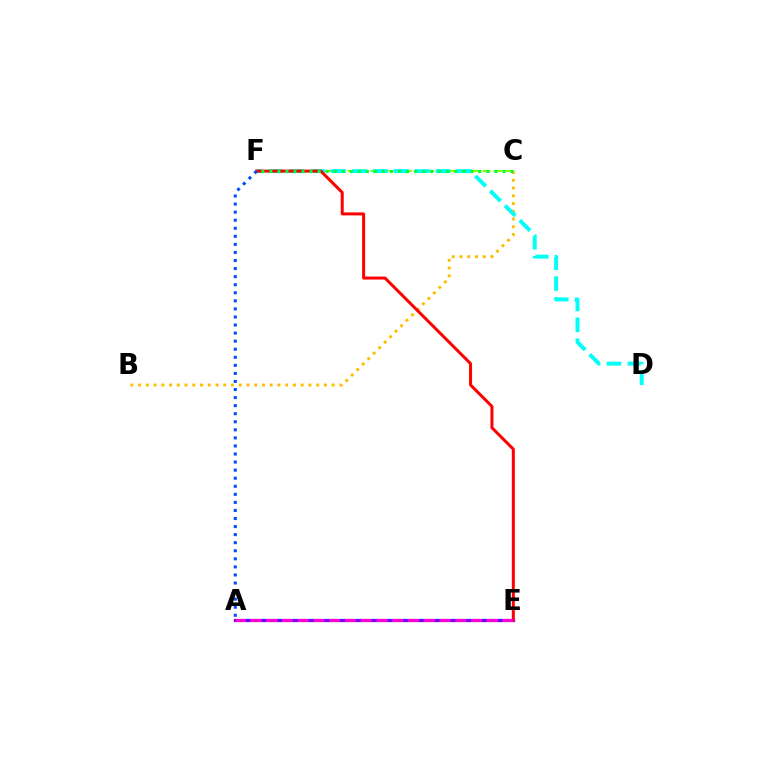{('C', 'F'): [{'color': '#84ff00', 'line_style': 'dashed', 'thickness': 1.53}, {'color': '#00ff39', 'line_style': 'dotted', 'thickness': 2.18}], ('B', 'C'): [{'color': '#ffbd00', 'line_style': 'dotted', 'thickness': 2.1}], ('A', 'E'): [{'color': '#7200ff', 'line_style': 'solid', 'thickness': 2.35}, {'color': '#ff00cf', 'line_style': 'dashed', 'thickness': 2.14}], ('D', 'F'): [{'color': '#00fff6', 'line_style': 'dashed', 'thickness': 2.84}], ('E', 'F'): [{'color': '#ff0000', 'line_style': 'solid', 'thickness': 2.17}], ('A', 'F'): [{'color': '#004bff', 'line_style': 'dotted', 'thickness': 2.19}]}